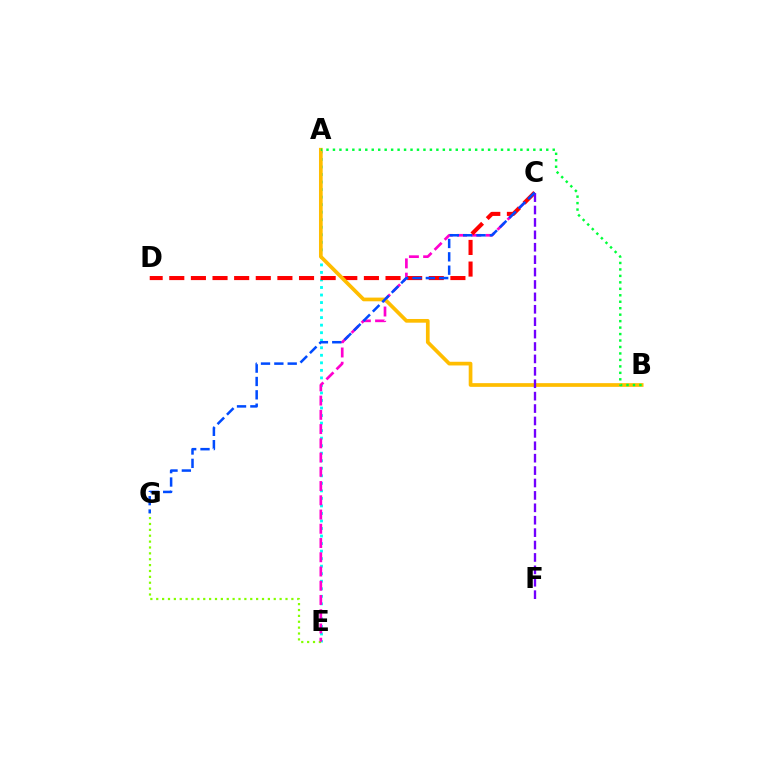{('A', 'E'): [{'color': '#00fff6', 'line_style': 'dotted', 'thickness': 2.05}], ('E', 'G'): [{'color': '#84ff00', 'line_style': 'dotted', 'thickness': 1.6}], ('C', 'E'): [{'color': '#ff00cf', 'line_style': 'dashed', 'thickness': 1.93}], ('C', 'D'): [{'color': '#ff0000', 'line_style': 'dashed', 'thickness': 2.94}], ('A', 'B'): [{'color': '#ffbd00', 'line_style': 'solid', 'thickness': 2.66}, {'color': '#00ff39', 'line_style': 'dotted', 'thickness': 1.76}], ('C', 'F'): [{'color': '#7200ff', 'line_style': 'dashed', 'thickness': 1.69}], ('C', 'G'): [{'color': '#004bff', 'line_style': 'dashed', 'thickness': 1.81}]}